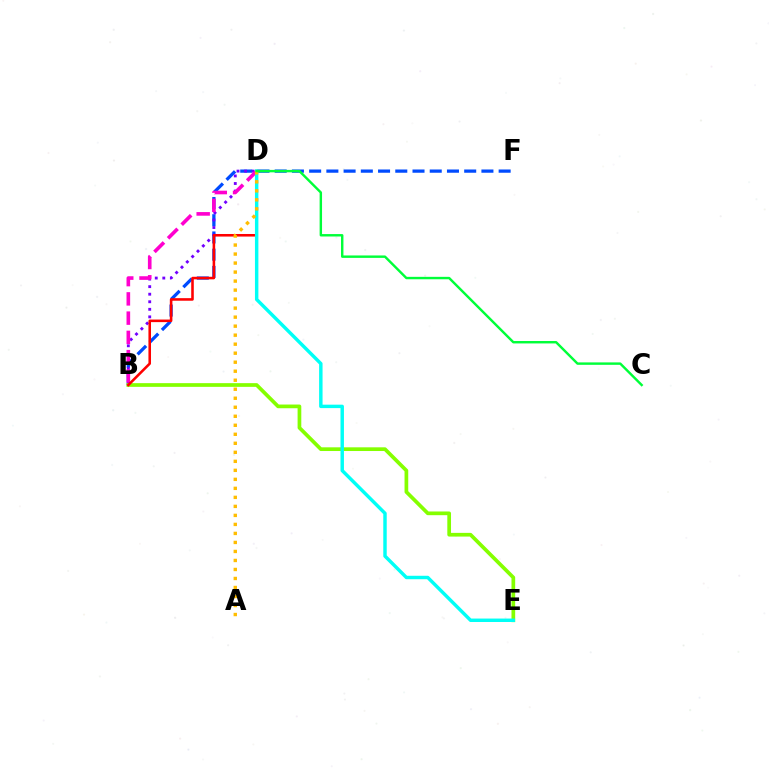{('B', 'F'): [{'color': '#004bff', 'line_style': 'dashed', 'thickness': 2.34}], ('B', 'D'): [{'color': '#7200ff', 'line_style': 'dotted', 'thickness': 2.05}, {'color': '#ff00cf', 'line_style': 'dashed', 'thickness': 2.62}, {'color': '#ff0000', 'line_style': 'solid', 'thickness': 1.85}], ('B', 'E'): [{'color': '#84ff00', 'line_style': 'solid', 'thickness': 2.67}], ('D', 'E'): [{'color': '#00fff6', 'line_style': 'solid', 'thickness': 2.48}], ('A', 'D'): [{'color': '#ffbd00', 'line_style': 'dotted', 'thickness': 2.45}], ('C', 'D'): [{'color': '#00ff39', 'line_style': 'solid', 'thickness': 1.75}]}